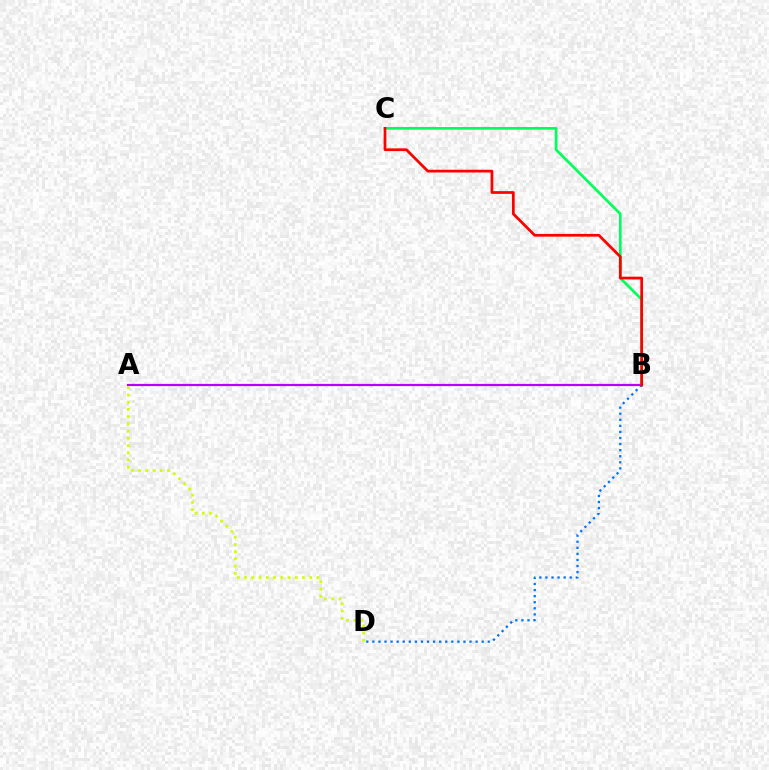{('A', 'B'): [{'color': '#b900ff', 'line_style': 'solid', 'thickness': 1.59}], ('B', 'C'): [{'color': '#00ff5c', 'line_style': 'solid', 'thickness': 1.95}, {'color': '#ff0000', 'line_style': 'solid', 'thickness': 1.97}], ('B', 'D'): [{'color': '#0074ff', 'line_style': 'dotted', 'thickness': 1.65}], ('A', 'D'): [{'color': '#d1ff00', 'line_style': 'dotted', 'thickness': 1.96}]}